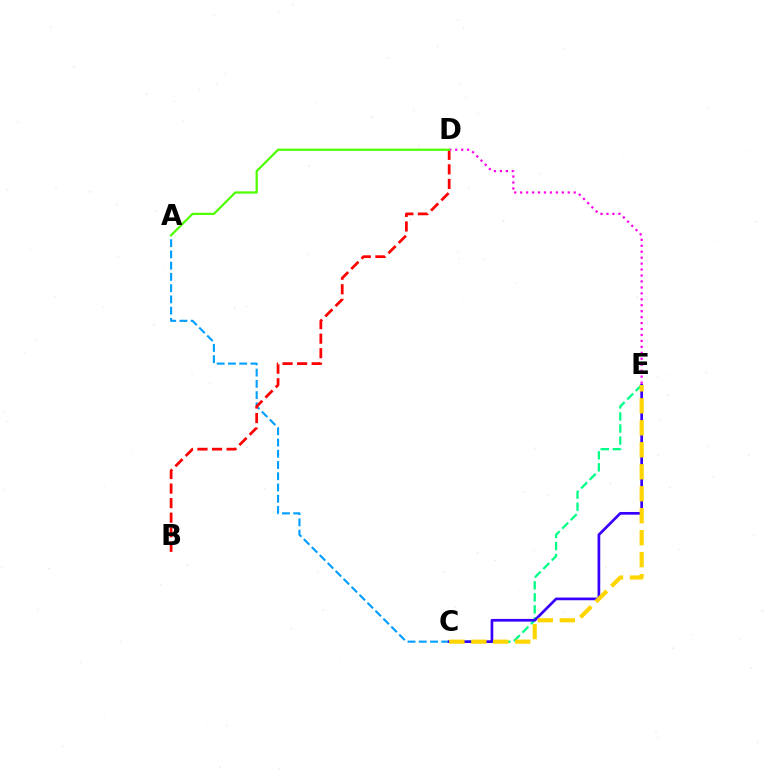{('A', 'C'): [{'color': '#009eff', 'line_style': 'dashed', 'thickness': 1.53}], ('B', 'D'): [{'color': '#ff0000', 'line_style': 'dashed', 'thickness': 1.98}], ('C', 'E'): [{'color': '#00ff86', 'line_style': 'dashed', 'thickness': 1.64}, {'color': '#3700ff', 'line_style': 'solid', 'thickness': 1.94}, {'color': '#ffd500', 'line_style': 'dashed', 'thickness': 2.99}], ('D', 'E'): [{'color': '#ff00ed', 'line_style': 'dotted', 'thickness': 1.62}], ('A', 'D'): [{'color': '#4fff00', 'line_style': 'solid', 'thickness': 1.61}]}